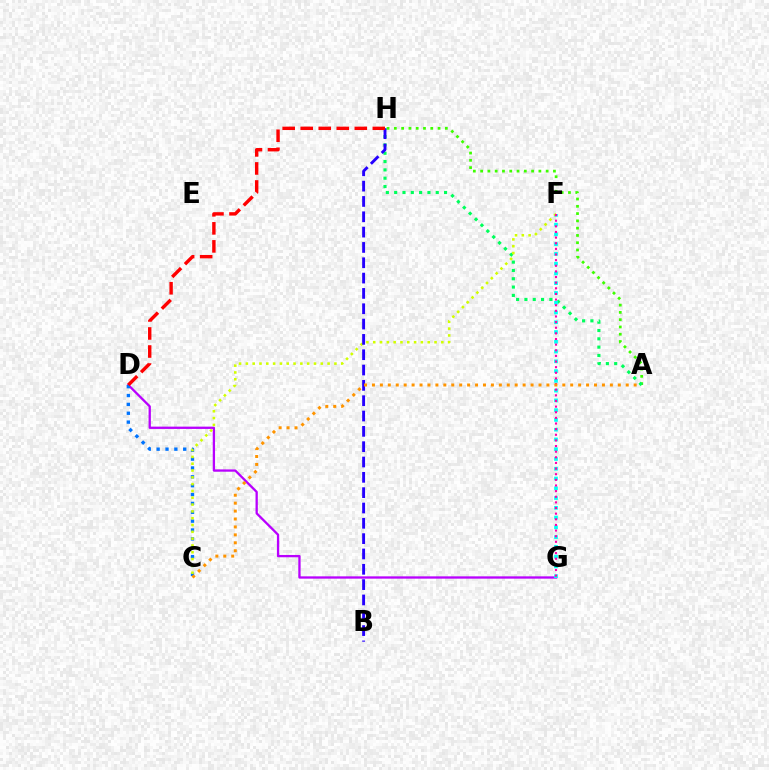{('D', 'G'): [{'color': '#b900ff', 'line_style': 'solid', 'thickness': 1.66}], ('C', 'D'): [{'color': '#0074ff', 'line_style': 'dotted', 'thickness': 2.41}], ('A', 'H'): [{'color': '#3dff00', 'line_style': 'dotted', 'thickness': 1.98}, {'color': '#00ff5c', 'line_style': 'dotted', 'thickness': 2.26}], ('F', 'G'): [{'color': '#00fff6', 'line_style': 'dotted', 'thickness': 2.65}, {'color': '#ff00ac', 'line_style': 'dotted', 'thickness': 1.53}], ('C', 'F'): [{'color': '#d1ff00', 'line_style': 'dotted', 'thickness': 1.85}], ('B', 'H'): [{'color': '#2500ff', 'line_style': 'dashed', 'thickness': 2.08}], ('D', 'H'): [{'color': '#ff0000', 'line_style': 'dashed', 'thickness': 2.45}], ('A', 'C'): [{'color': '#ff9400', 'line_style': 'dotted', 'thickness': 2.15}]}